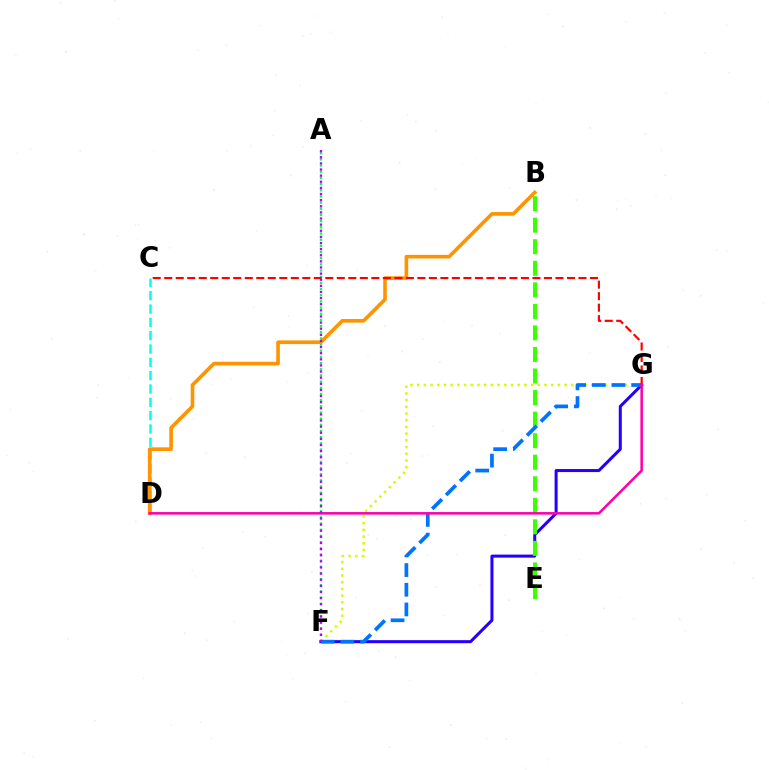{('F', 'G'): [{'color': '#2500ff', 'line_style': 'solid', 'thickness': 2.18}, {'color': '#d1ff00', 'line_style': 'dotted', 'thickness': 1.82}, {'color': '#0074ff', 'line_style': 'dashed', 'thickness': 2.67}], ('A', 'F'): [{'color': '#00ff5c', 'line_style': 'dotted', 'thickness': 1.68}, {'color': '#b900ff', 'line_style': 'dotted', 'thickness': 1.66}], ('B', 'E'): [{'color': '#3dff00', 'line_style': 'dashed', 'thickness': 2.93}], ('C', 'D'): [{'color': '#00fff6', 'line_style': 'dashed', 'thickness': 1.81}], ('B', 'D'): [{'color': '#ff9400', 'line_style': 'solid', 'thickness': 2.62}], ('C', 'G'): [{'color': '#ff0000', 'line_style': 'dashed', 'thickness': 1.56}], ('D', 'G'): [{'color': '#ff00ac', 'line_style': 'solid', 'thickness': 1.84}]}